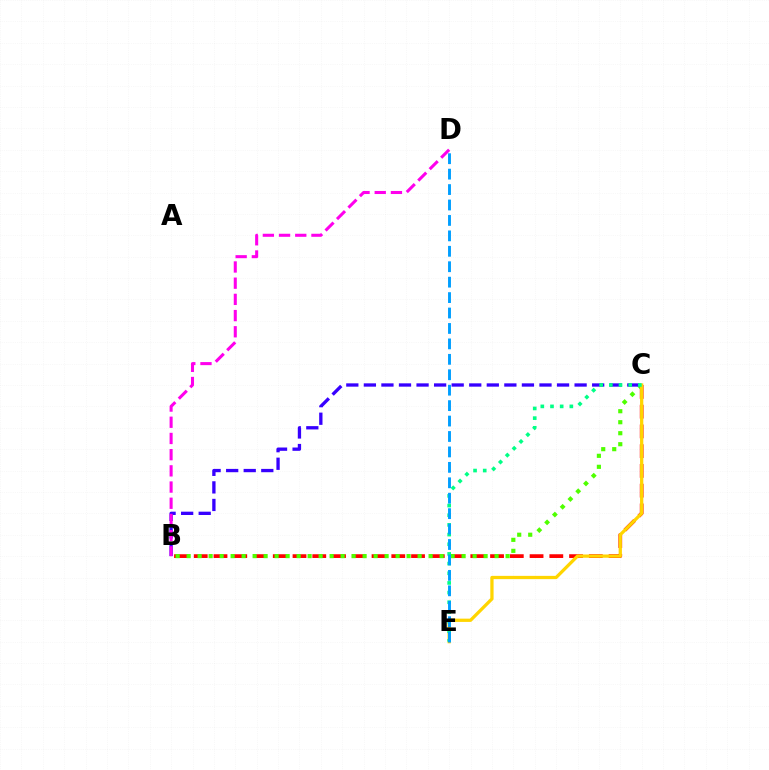{('B', 'C'): [{'color': '#ff0000', 'line_style': 'dashed', 'thickness': 2.68}, {'color': '#4fff00', 'line_style': 'dotted', 'thickness': 2.99}, {'color': '#3700ff', 'line_style': 'dashed', 'thickness': 2.39}], ('C', 'E'): [{'color': '#ffd500', 'line_style': 'solid', 'thickness': 2.35}, {'color': '#00ff86', 'line_style': 'dotted', 'thickness': 2.63}], ('B', 'D'): [{'color': '#ff00ed', 'line_style': 'dashed', 'thickness': 2.2}], ('D', 'E'): [{'color': '#009eff', 'line_style': 'dashed', 'thickness': 2.1}]}